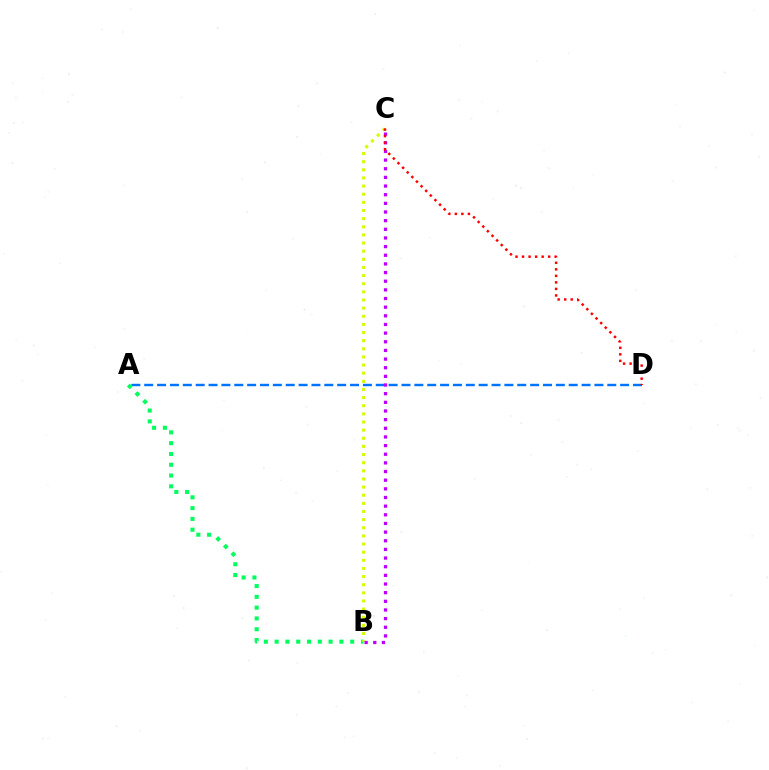{('A', 'D'): [{'color': '#0074ff', 'line_style': 'dashed', 'thickness': 1.75}], ('A', 'B'): [{'color': '#00ff5c', 'line_style': 'dotted', 'thickness': 2.93}], ('B', 'C'): [{'color': '#d1ff00', 'line_style': 'dotted', 'thickness': 2.21}, {'color': '#b900ff', 'line_style': 'dotted', 'thickness': 2.35}], ('C', 'D'): [{'color': '#ff0000', 'line_style': 'dotted', 'thickness': 1.77}]}